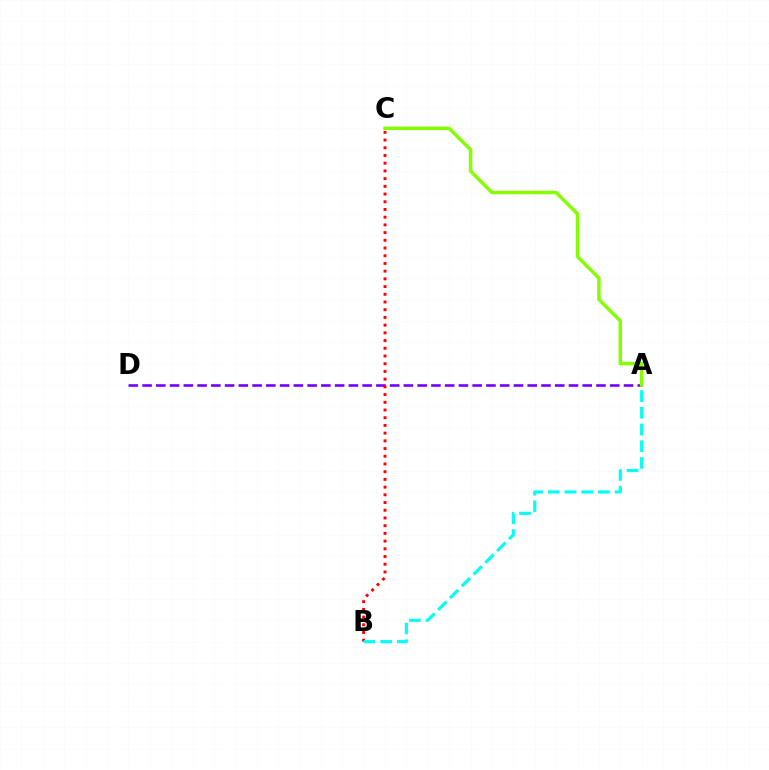{('A', 'D'): [{'color': '#7200ff', 'line_style': 'dashed', 'thickness': 1.87}], ('B', 'C'): [{'color': '#ff0000', 'line_style': 'dotted', 'thickness': 2.1}], ('A', 'B'): [{'color': '#00fff6', 'line_style': 'dashed', 'thickness': 2.27}], ('A', 'C'): [{'color': '#84ff00', 'line_style': 'solid', 'thickness': 2.49}]}